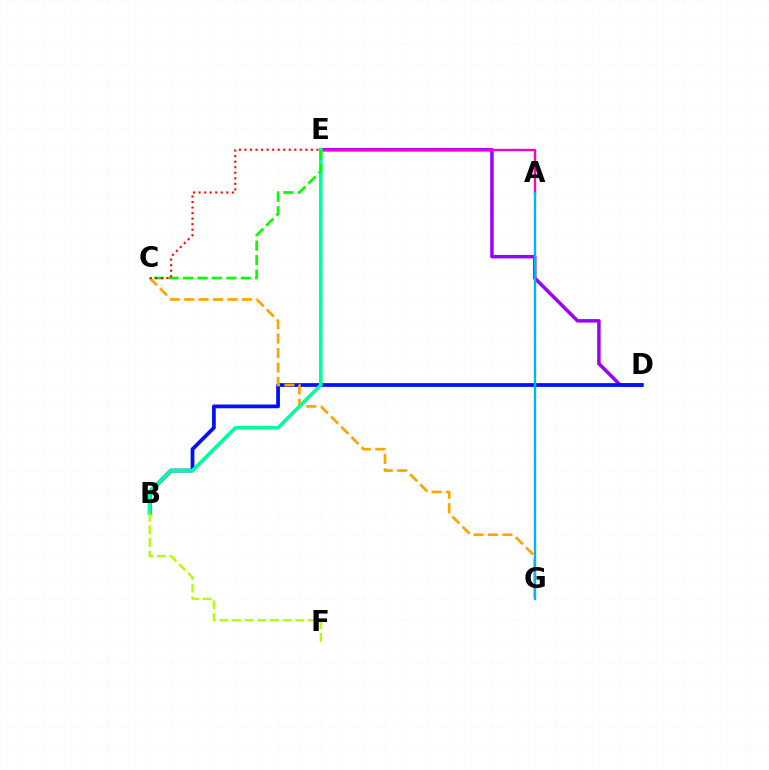{('D', 'E'): [{'color': '#9b00ff', 'line_style': 'solid', 'thickness': 2.52}], ('A', 'E'): [{'color': '#ff00bd', 'line_style': 'solid', 'thickness': 1.74}], ('B', 'D'): [{'color': '#0010ff', 'line_style': 'solid', 'thickness': 2.7}], ('C', 'G'): [{'color': '#ffa500', 'line_style': 'dashed', 'thickness': 1.96}], ('B', 'E'): [{'color': '#00ff9d', 'line_style': 'solid', 'thickness': 2.6}], ('A', 'G'): [{'color': '#00b5ff', 'line_style': 'solid', 'thickness': 1.74}], ('C', 'E'): [{'color': '#08ff00', 'line_style': 'dashed', 'thickness': 1.96}, {'color': '#ff0000', 'line_style': 'dotted', 'thickness': 1.5}], ('B', 'F'): [{'color': '#b3ff00', 'line_style': 'dashed', 'thickness': 1.72}]}